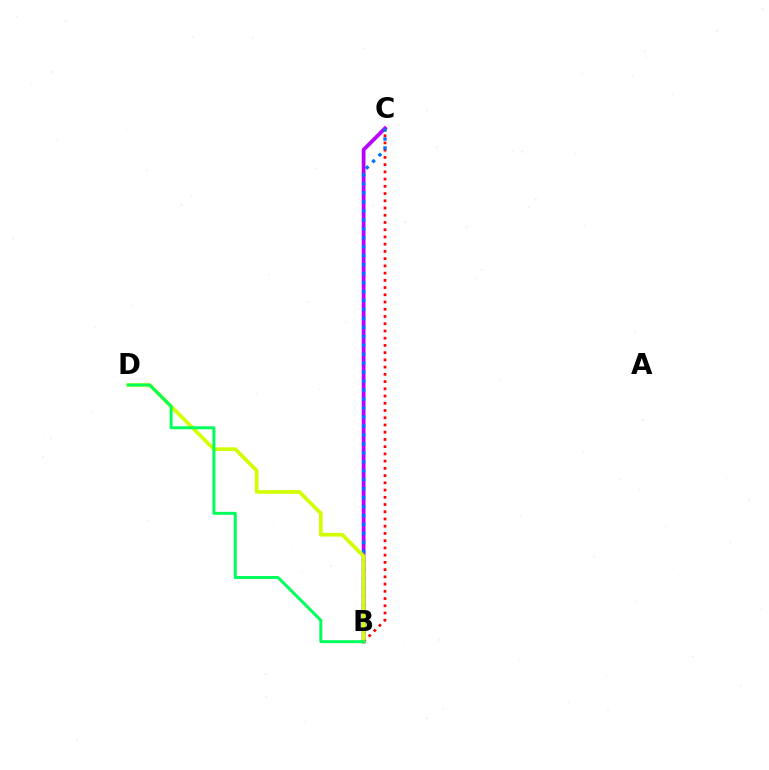{('B', 'C'): [{'color': '#b900ff', 'line_style': 'solid', 'thickness': 2.71}, {'color': '#ff0000', 'line_style': 'dotted', 'thickness': 1.96}, {'color': '#0074ff', 'line_style': 'dotted', 'thickness': 2.44}], ('B', 'D'): [{'color': '#d1ff00', 'line_style': 'solid', 'thickness': 2.66}, {'color': '#00ff5c', 'line_style': 'solid', 'thickness': 2.15}]}